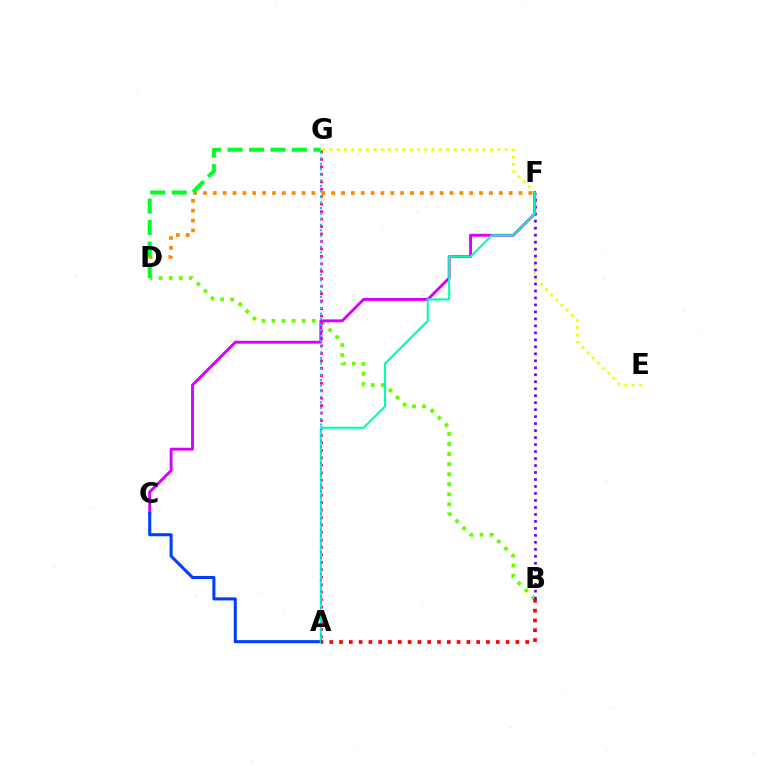{('E', 'G'): [{'color': '#eeff00', 'line_style': 'dotted', 'thickness': 1.98}], ('B', 'D'): [{'color': '#66ff00', 'line_style': 'dotted', 'thickness': 2.73}], ('A', 'G'): [{'color': '#ff00a0', 'line_style': 'dotted', 'thickness': 2.03}, {'color': '#00c7ff', 'line_style': 'dotted', 'thickness': 1.51}], ('C', 'F'): [{'color': '#d600ff', 'line_style': 'solid', 'thickness': 2.08}], ('B', 'F'): [{'color': '#4f00ff', 'line_style': 'dotted', 'thickness': 1.9}], ('A', 'C'): [{'color': '#003fff', 'line_style': 'solid', 'thickness': 2.2}], ('A', 'F'): [{'color': '#00ffaf', 'line_style': 'solid', 'thickness': 1.51}], ('D', 'F'): [{'color': '#ff8800', 'line_style': 'dotted', 'thickness': 2.68}], ('A', 'B'): [{'color': '#ff0000', 'line_style': 'dotted', 'thickness': 2.66}], ('D', 'G'): [{'color': '#00ff27', 'line_style': 'dashed', 'thickness': 2.92}]}